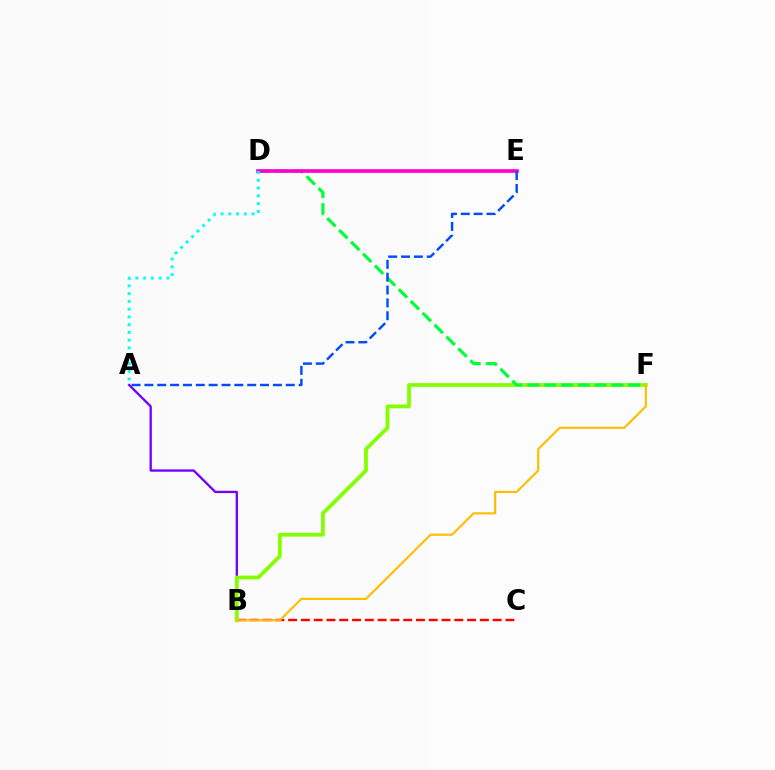{('A', 'B'): [{'color': '#7200ff', 'line_style': 'solid', 'thickness': 1.67}], ('B', 'C'): [{'color': '#ff0000', 'line_style': 'dashed', 'thickness': 1.74}], ('B', 'F'): [{'color': '#84ff00', 'line_style': 'solid', 'thickness': 2.72}, {'color': '#ffbd00', 'line_style': 'solid', 'thickness': 1.53}], ('D', 'F'): [{'color': '#00ff39', 'line_style': 'dashed', 'thickness': 2.28}], ('D', 'E'): [{'color': '#ff00cf', 'line_style': 'solid', 'thickness': 2.64}], ('A', 'E'): [{'color': '#004bff', 'line_style': 'dashed', 'thickness': 1.75}], ('A', 'D'): [{'color': '#00fff6', 'line_style': 'dotted', 'thickness': 2.11}]}